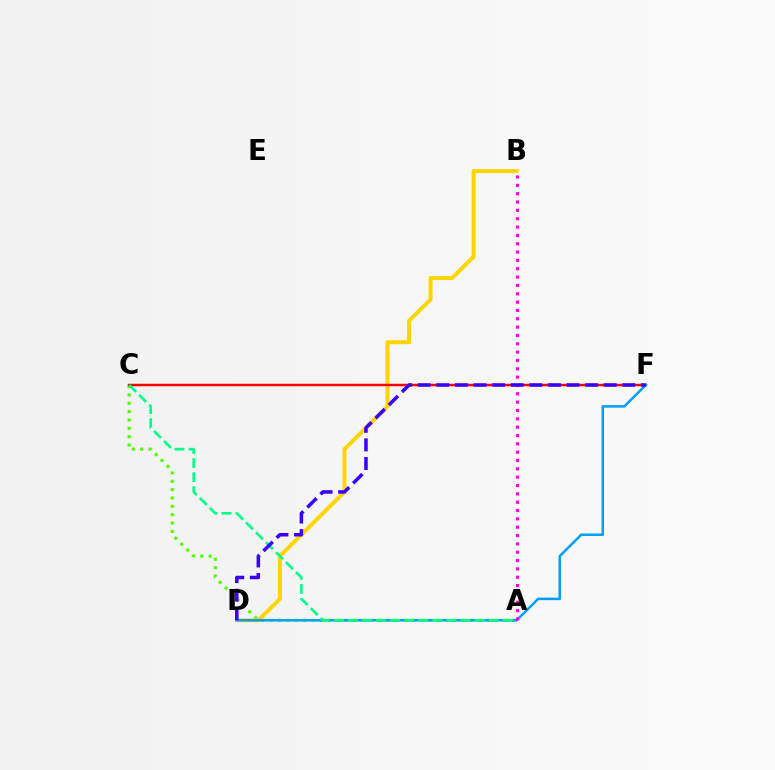{('A', 'C'): [{'color': '#4fff00', 'line_style': 'dotted', 'thickness': 2.27}, {'color': '#00ff86', 'line_style': 'dashed', 'thickness': 1.91}], ('B', 'D'): [{'color': '#ffd500', 'line_style': 'solid', 'thickness': 2.87}], ('C', 'F'): [{'color': '#ff0000', 'line_style': 'solid', 'thickness': 1.77}], ('D', 'F'): [{'color': '#009eff', 'line_style': 'solid', 'thickness': 1.81}, {'color': '#3700ff', 'line_style': 'dashed', 'thickness': 2.53}], ('A', 'B'): [{'color': '#ff00ed', 'line_style': 'dotted', 'thickness': 2.27}]}